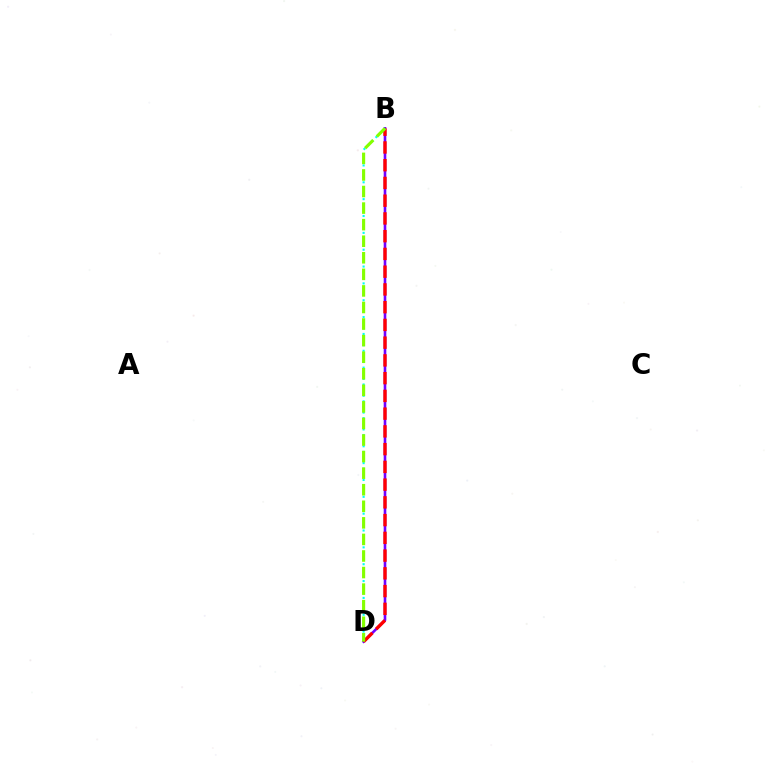{('B', 'D'): [{'color': '#7200ff', 'line_style': 'solid', 'thickness': 1.88}, {'color': '#ff0000', 'line_style': 'dashed', 'thickness': 2.41}, {'color': '#00fff6', 'line_style': 'dotted', 'thickness': 1.53}, {'color': '#84ff00', 'line_style': 'dashed', 'thickness': 2.25}]}